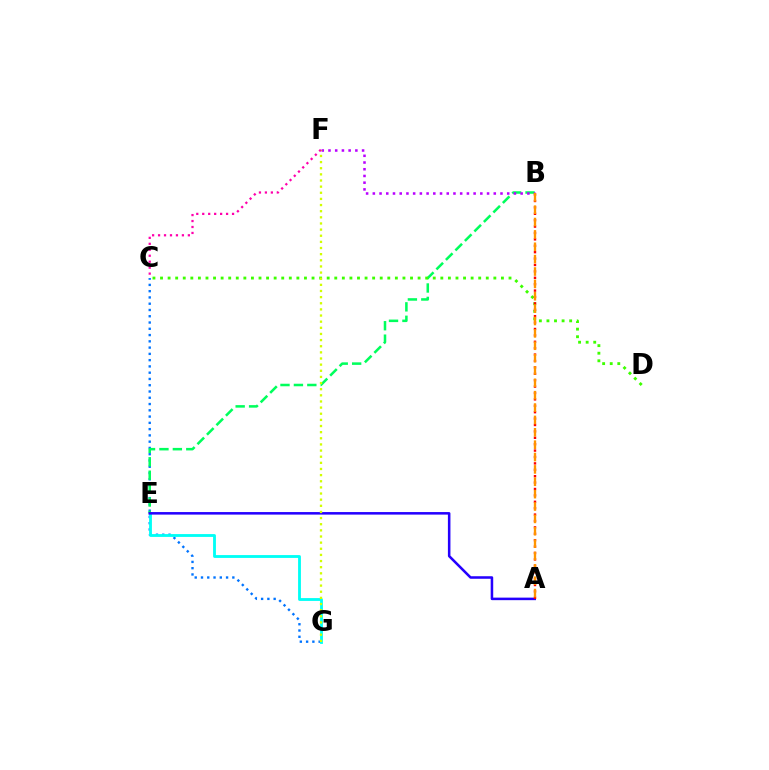{('C', 'G'): [{'color': '#0074ff', 'line_style': 'dotted', 'thickness': 1.7}], ('E', 'G'): [{'color': '#00fff6', 'line_style': 'solid', 'thickness': 2.04}], ('B', 'E'): [{'color': '#00ff5c', 'line_style': 'dashed', 'thickness': 1.82}], ('B', 'F'): [{'color': '#b900ff', 'line_style': 'dotted', 'thickness': 1.83}], ('C', 'D'): [{'color': '#3dff00', 'line_style': 'dotted', 'thickness': 2.06}], ('A', 'E'): [{'color': '#2500ff', 'line_style': 'solid', 'thickness': 1.83}], ('F', 'G'): [{'color': '#d1ff00', 'line_style': 'dotted', 'thickness': 1.67}], ('A', 'B'): [{'color': '#ff0000', 'line_style': 'dotted', 'thickness': 1.74}, {'color': '#ff9400', 'line_style': 'dashed', 'thickness': 1.68}], ('C', 'F'): [{'color': '#ff00ac', 'line_style': 'dotted', 'thickness': 1.62}]}